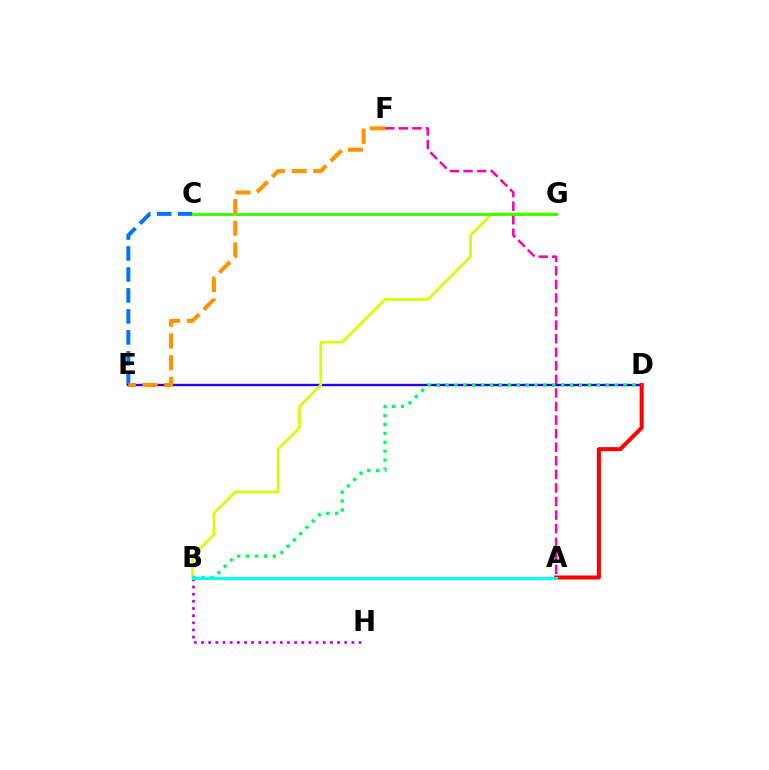{('C', 'E'): [{'color': '#0074ff', 'line_style': 'dashed', 'thickness': 2.85}], ('A', 'F'): [{'color': '#ff00ac', 'line_style': 'dashed', 'thickness': 1.84}], ('D', 'E'): [{'color': '#2500ff', 'line_style': 'solid', 'thickness': 1.71}], ('A', 'D'): [{'color': '#ff0000', 'line_style': 'solid', 'thickness': 2.91}], ('B', 'G'): [{'color': '#d1ff00', 'line_style': 'solid', 'thickness': 1.93}], ('C', 'G'): [{'color': '#3dff00', 'line_style': 'solid', 'thickness': 2.12}], ('B', 'H'): [{'color': '#b900ff', 'line_style': 'dotted', 'thickness': 1.95}], ('B', 'D'): [{'color': '#00ff5c', 'line_style': 'dotted', 'thickness': 2.42}], ('A', 'B'): [{'color': '#00fff6', 'line_style': 'solid', 'thickness': 2.2}], ('E', 'F'): [{'color': '#ff9400', 'line_style': 'dashed', 'thickness': 2.95}]}